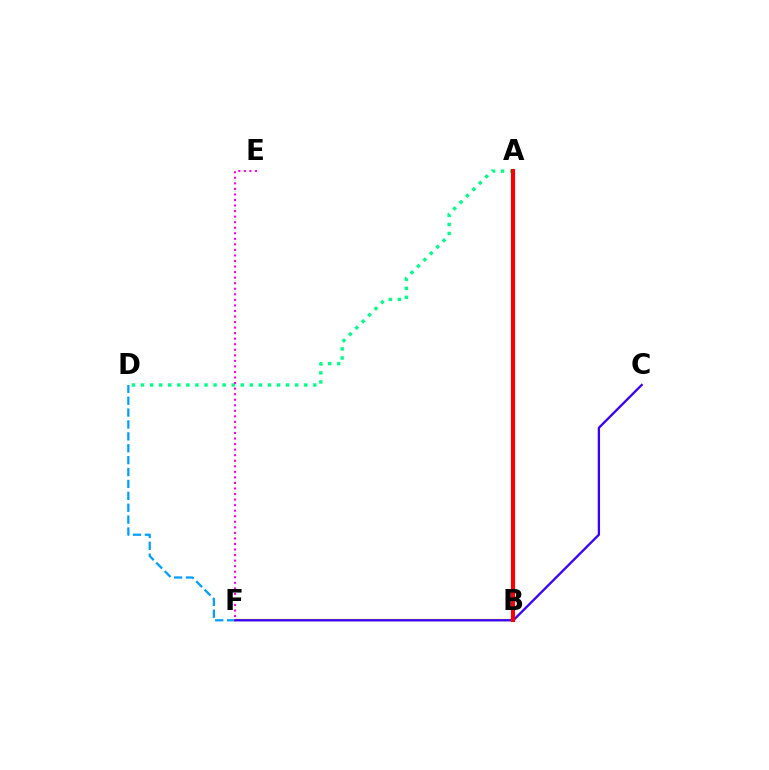{('D', 'F'): [{'color': '#009eff', 'line_style': 'dashed', 'thickness': 1.62}], ('B', 'F'): [{'color': '#ffd500', 'line_style': 'solid', 'thickness': 1.65}], ('C', 'F'): [{'color': '#3700ff', 'line_style': 'solid', 'thickness': 1.65}], ('A', 'D'): [{'color': '#00ff86', 'line_style': 'dotted', 'thickness': 2.46}], ('A', 'B'): [{'color': '#4fff00', 'line_style': 'solid', 'thickness': 1.59}, {'color': '#ff0000', 'line_style': 'solid', 'thickness': 2.95}], ('E', 'F'): [{'color': '#ff00ed', 'line_style': 'dotted', 'thickness': 1.51}]}